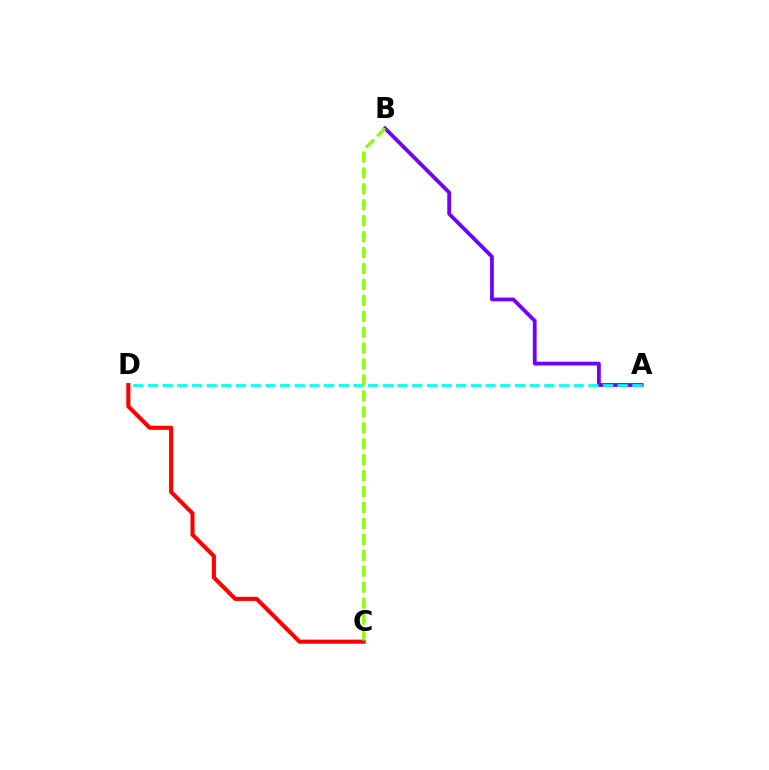{('A', 'B'): [{'color': '#7200ff', 'line_style': 'solid', 'thickness': 2.73}], ('A', 'D'): [{'color': '#00fff6', 'line_style': 'dashed', 'thickness': 1.99}], ('C', 'D'): [{'color': '#ff0000', 'line_style': 'solid', 'thickness': 2.94}], ('B', 'C'): [{'color': '#84ff00', 'line_style': 'dashed', 'thickness': 2.16}]}